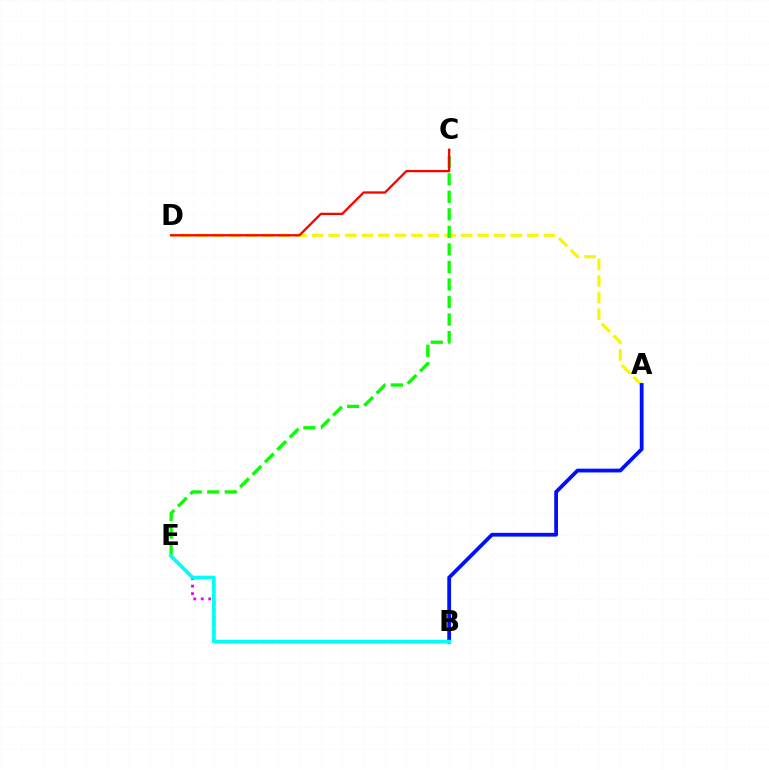{('B', 'E'): [{'color': '#ee00ff', 'line_style': 'dotted', 'thickness': 2.04}, {'color': '#00fff6', 'line_style': 'solid', 'thickness': 2.67}], ('A', 'D'): [{'color': '#fcf500', 'line_style': 'dashed', 'thickness': 2.25}], ('C', 'E'): [{'color': '#08ff00', 'line_style': 'dashed', 'thickness': 2.38}], ('A', 'B'): [{'color': '#0010ff', 'line_style': 'solid', 'thickness': 2.72}], ('C', 'D'): [{'color': '#ff0000', 'line_style': 'solid', 'thickness': 1.63}]}